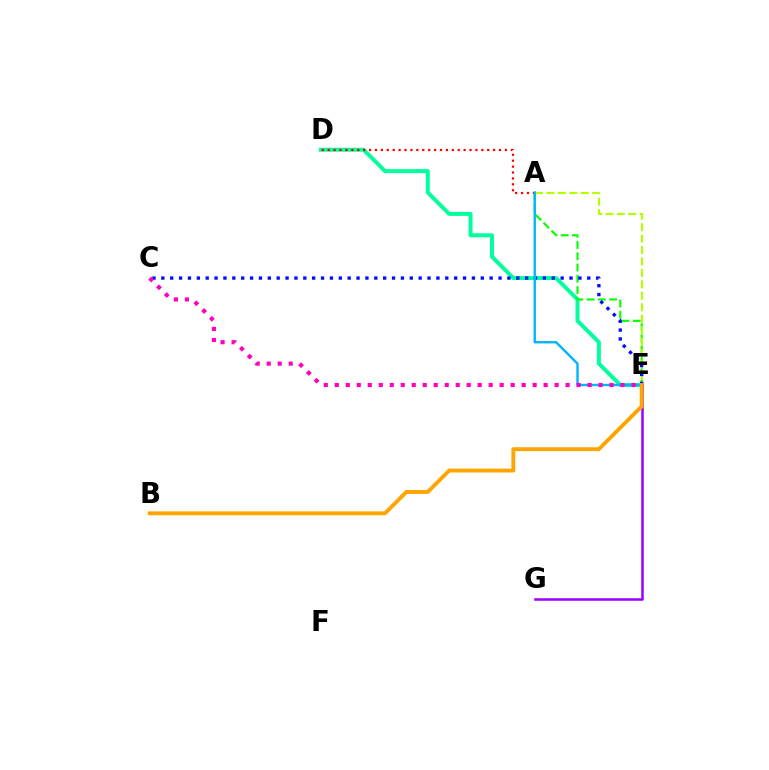{('D', 'E'): [{'color': '#00ff9d', 'line_style': 'solid', 'thickness': 2.85}], ('A', 'E'): [{'color': '#08ff00', 'line_style': 'dashed', 'thickness': 1.53}, {'color': '#b3ff00', 'line_style': 'dashed', 'thickness': 1.55}, {'color': '#00b5ff', 'line_style': 'solid', 'thickness': 1.71}], ('A', 'D'): [{'color': '#ff0000', 'line_style': 'dotted', 'thickness': 1.61}], ('E', 'G'): [{'color': '#9b00ff', 'line_style': 'solid', 'thickness': 1.82}], ('C', 'E'): [{'color': '#0010ff', 'line_style': 'dotted', 'thickness': 2.41}, {'color': '#ff00bd', 'line_style': 'dotted', 'thickness': 2.99}], ('B', 'E'): [{'color': '#ffa500', 'line_style': 'solid', 'thickness': 2.8}]}